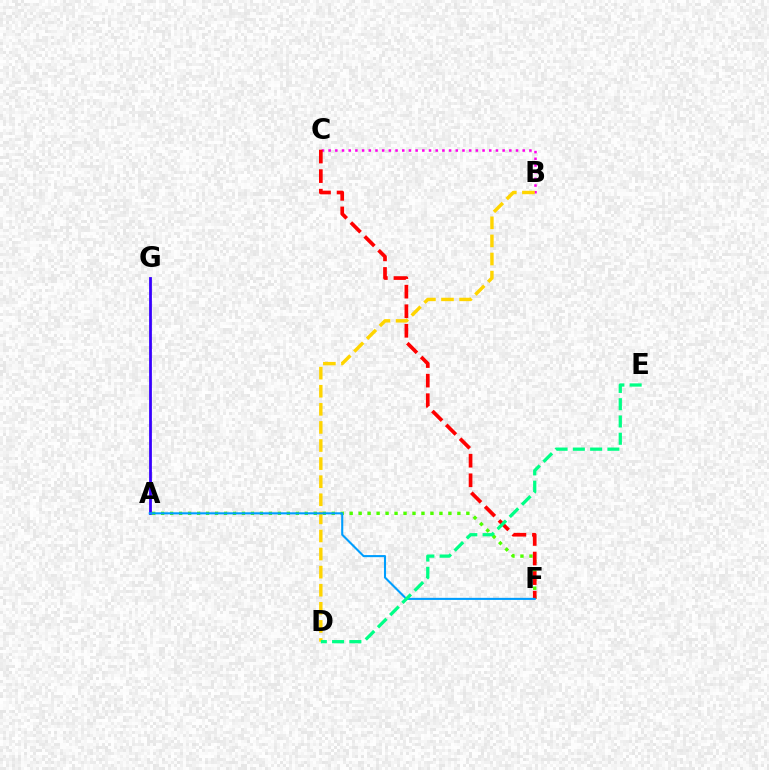{('A', 'G'): [{'color': '#3700ff', 'line_style': 'solid', 'thickness': 2.0}], ('A', 'F'): [{'color': '#4fff00', 'line_style': 'dotted', 'thickness': 2.44}, {'color': '#009eff', 'line_style': 'solid', 'thickness': 1.5}], ('B', 'C'): [{'color': '#ff00ed', 'line_style': 'dotted', 'thickness': 1.82}], ('B', 'D'): [{'color': '#ffd500', 'line_style': 'dashed', 'thickness': 2.46}], ('C', 'F'): [{'color': '#ff0000', 'line_style': 'dashed', 'thickness': 2.66}], ('D', 'E'): [{'color': '#00ff86', 'line_style': 'dashed', 'thickness': 2.35}]}